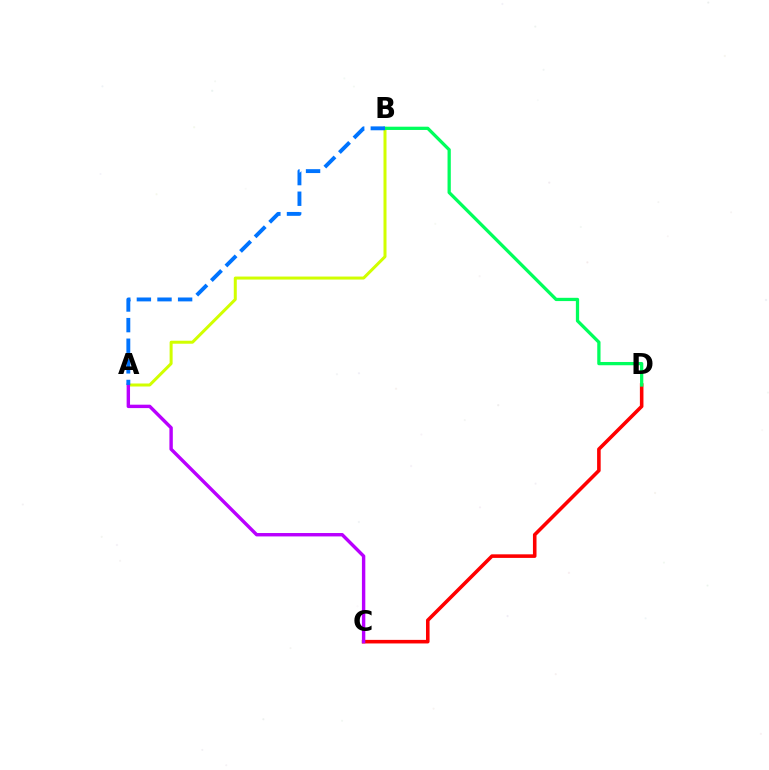{('C', 'D'): [{'color': '#ff0000', 'line_style': 'solid', 'thickness': 2.57}], ('A', 'B'): [{'color': '#d1ff00', 'line_style': 'solid', 'thickness': 2.16}, {'color': '#0074ff', 'line_style': 'dashed', 'thickness': 2.8}], ('A', 'C'): [{'color': '#b900ff', 'line_style': 'solid', 'thickness': 2.45}], ('B', 'D'): [{'color': '#00ff5c', 'line_style': 'solid', 'thickness': 2.35}]}